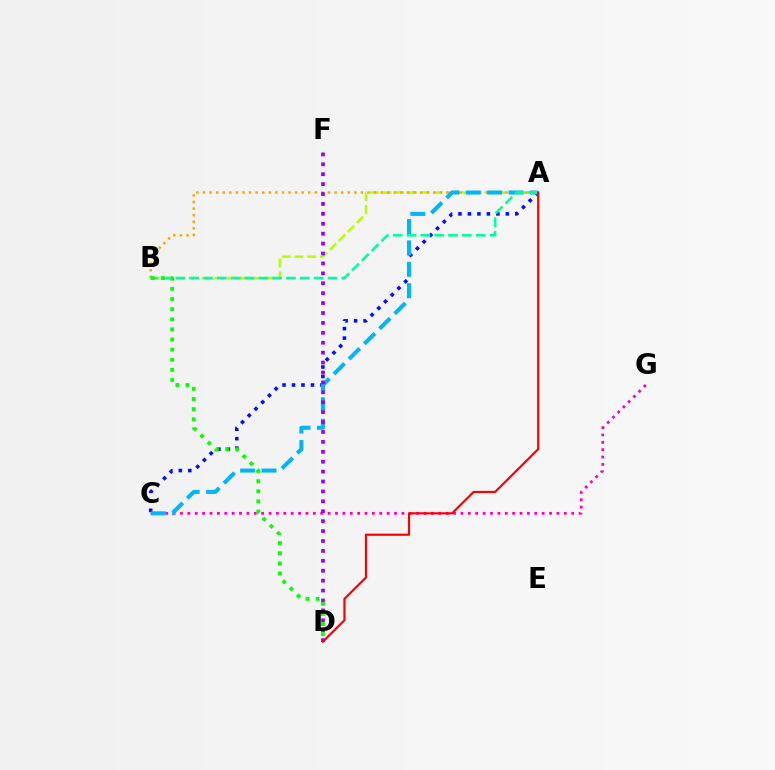{('A', 'B'): [{'color': '#b3ff00', 'line_style': 'dashed', 'thickness': 1.73}, {'color': '#ffa500', 'line_style': 'dotted', 'thickness': 1.79}, {'color': '#00ff9d', 'line_style': 'dashed', 'thickness': 1.88}], ('A', 'C'): [{'color': '#0010ff', 'line_style': 'dotted', 'thickness': 2.57}, {'color': '#00b5ff', 'line_style': 'dashed', 'thickness': 2.91}], ('C', 'G'): [{'color': '#ff00bd', 'line_style': 'dotted', 'thickness': 2.01}], ('D', 'F'): [{'color': '#9b00ff', 'line_style': 'dotted', 'thickness': 2.69}], ('A', 'D'): [{'color': '#ff0000', 'line_style': 'solid', 'thickness': 1.57}], ('B', 'D'): [{'color': '#08ff00', 'line_style': 'dotted', 'thickness': 2.75}]}